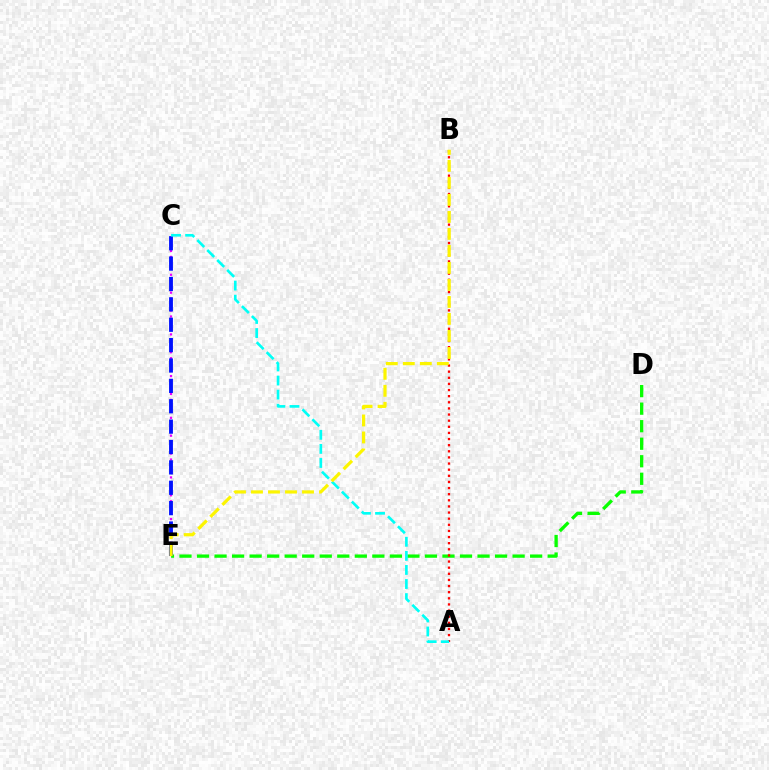{('D', 'E'): [{'color': '#08ff00', 'line_style': 'dashed', 'thickness': 2.38}], ('C', 'E'): [{'color': '#ee00ff', 'line_style': 'dotted', 'thickness': 1.62}, {'color': '#0010ff', 'line_style': 'dashed', 'thickness': 2.77}], ('A', 'B'): [{'color': '#ff0000', 'line_style': 'dotted', 'thickness': 1.66}], ('A', 'C'): [{'color': '#00fff6', 'line_style': 'dashed', 'thickness': 1.91}], ('B', 'E'): [{'color': '#fcf500', 'line_style': 'dashed', 'thickness': 2.31}]}